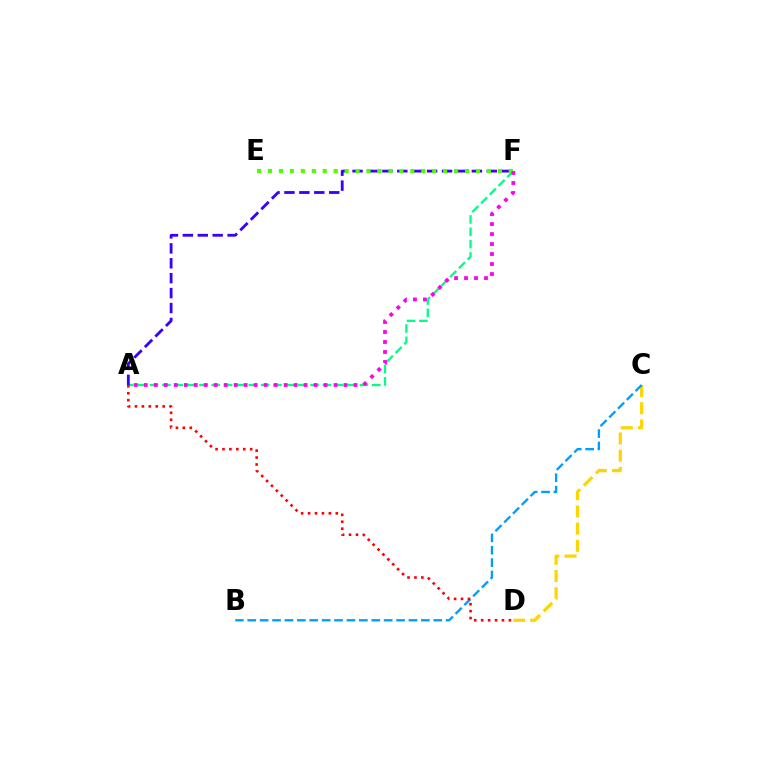{('C', 'D'): [{'color': '#ffd500', 'line_style': 'dashed', 'thickness': 2.34}], ('A', 'F'): [{'color': '#00ff86', 'line_style': 'dashed', 'thickness': 1.68}, {'color': '#3700ff', 'line_style': 'dashed', 'thickness': 2.03}, {'color': '#ff00ed', 'line_style': 'dotted', 'thickness': 2.71}], ('B', 'C'): [{'color': '#009eff', 'line_style': 'dashed', 'thickness': 1.68}], ('E', 'F'): [{'color': '#4fff00', 'line_style': 'dotted', 'thickness': 2.97}], ('A', 'D'): [{'color': '#ff0000', 'line_style': 'dotted', 'thickness': 1.88}]}